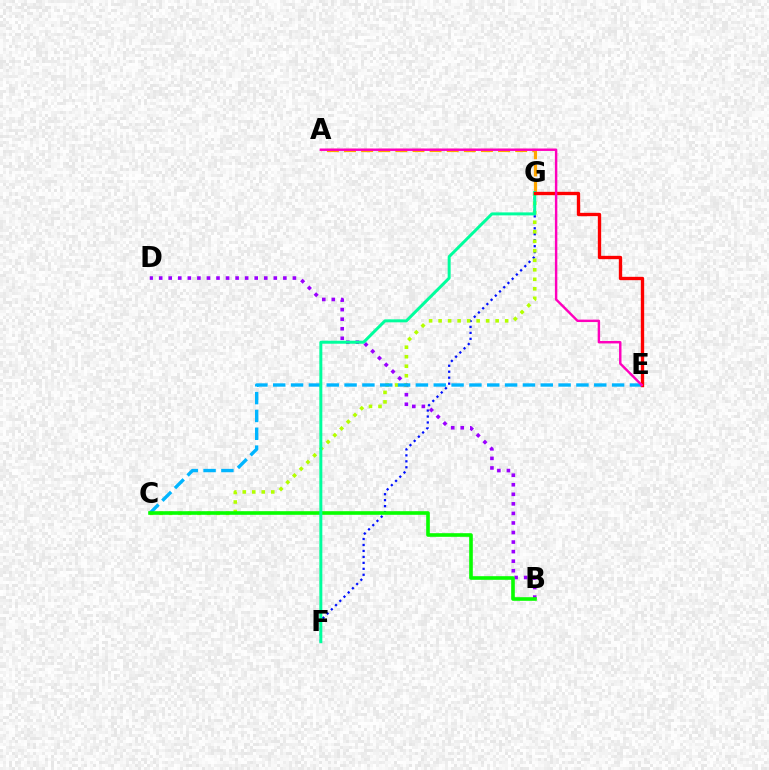{('F', 'G'): [{'color': '#0010ff', 'line_style': 'dotted', 'thickness': 1.62}, {'color': '#00ff9d', 'line_style': 'solid', 'thickness': 2.15}], ('B', 'D'): [{'color': '#9b00ff', 'line_style': 'dotted', 'thickness': 2.6}], ('C', 'G'): [{'color': '#b3ff00', 'line_style': 'dotted', 'thickness': 2.58}], ('C', 'E'): [{'color': '#00b5ff', 'line_style': 'dashed', 'thickness': 2.42}], ('A', 'G'): [{'color': '#ffa500', 'line_style': 'dashed', 'thickness': 2.33}], ('B', 'C'): [{'color': '#08ff00', 'line_style': 'solid', 'thickness': 2.61}], ('E', 'G'): [{'color': '#ff0000', 'line_style': 'solid', 'thickness': 2.41}], ('A', 'E'): [{'color': '#ff00bd', 'line_style': 'solid', 'thickness': 1.75}]}